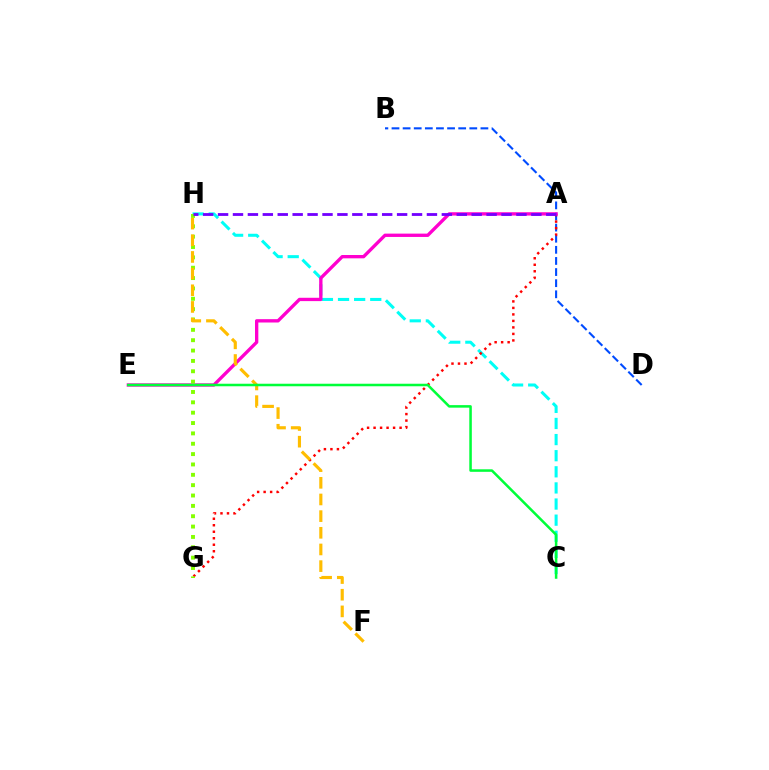{('B', 'D'): [{'color': '#004bff', 'line_style': 'dashed', 'thickness': 1.51}], ('C', 'H'): [{'color': '#00fff6', 'line_style': 'dashed', 'thickness': 2.19}], ('A', 'G'): [{'color': '#ff0000', 'line_style': 'dotted', 'thickness': 1.77}], ('A', 'E'): [{'color': '#ff00cf', 'line_style': 'solid', 'thickness': 2.4}], ('G', 'H'): [{'color': '#84ff00', 'line_style': 'dotted', 'thickness': 2.81}], ('F', 'H'): [{'color': '#ffbd00', 'line_style': 'dashed', 'thickness': 2.26}], ('A', 'H'): [{'color': '#7200ff', 'line_style': 'dashed', 'thickness': 2.03}], ('C', 'E'): [{'color': '#00ff39', 'line_style': 'solid', 'thickness': 1.82}]}